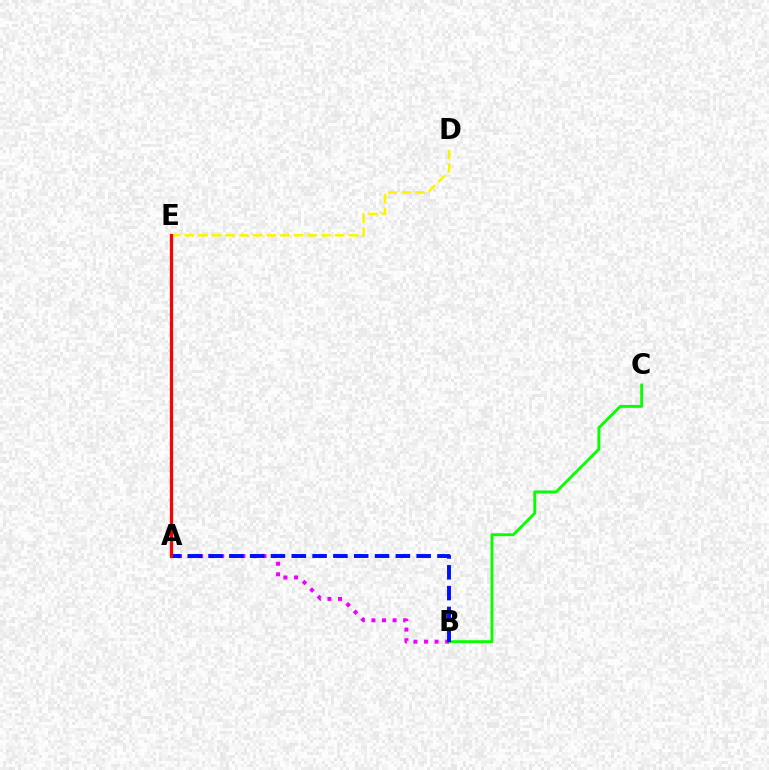{('B', 'C'): [{'color': '#08ff00', 'line_style': 'solid', 'thickness': 2.08}], ('A', 'E'): [{'color': '#00fff6', 'line_style': 'dotted', 'thickness': 2.5}, {'color': '#ff0000', 'line_style': 'solid', 'thickness': 2.3}], ('D', 'E'): [{'color': '#fcf500', 'line_style': 'dashed', 'thickness': 1.86}], ('A', 'B'): [{'color': '#ee00ff', 'line_style': 'dotted', 'thickness': 2.87}, {'color': '#0010ff', 'line_style': 'dashed', 'thickness': 2.83}]}